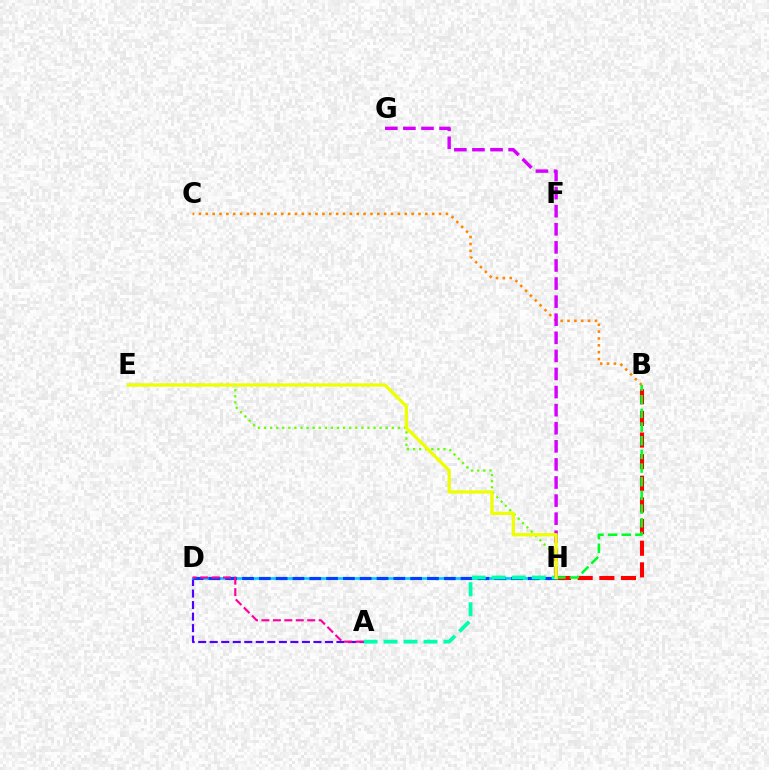{('A', 'D'): [{'color': '#4f00ff', 'line_style': 'dashed', 'thickness': 1.57}, {'color': '#ff00a0', 'line_style': 'dashed', 'thickness': 1.56}], ('B', 'H'): [{'color': '#ff0000', 'line_style': 'dashed', 'thickness': 2.94}, {'color': '#00ff27', 'line_style': 'dashed', 'thickness': 1.86}], ('D', 'H'): [{'color': '#00c7ff', 'line_style': 'solid', 'thickness': 1.92}, {'color': '#003fff', 'line_style': 'dashed', 'thickness': 2.28}], ('B', 'C'): [{'color': '#ff8800', 'line_style': 'dotted', 'thickness': 1.86}], ('A', 'H'): [{'color': '#00ffaf', 'line_style': 'dashed', 'thickness': 2.71}], ('G', 'H'): [{'color': '#d600ff', 'line_style': 'dashed', 'thickness': 2.46}], ('E', 'H'): [{'color': '#66ff00', 'line_style': 'dotted', 'thickness': 1.65}, {'color': '#eeff00', 'line_style': 'solid', 'thickness': 2.36}]}